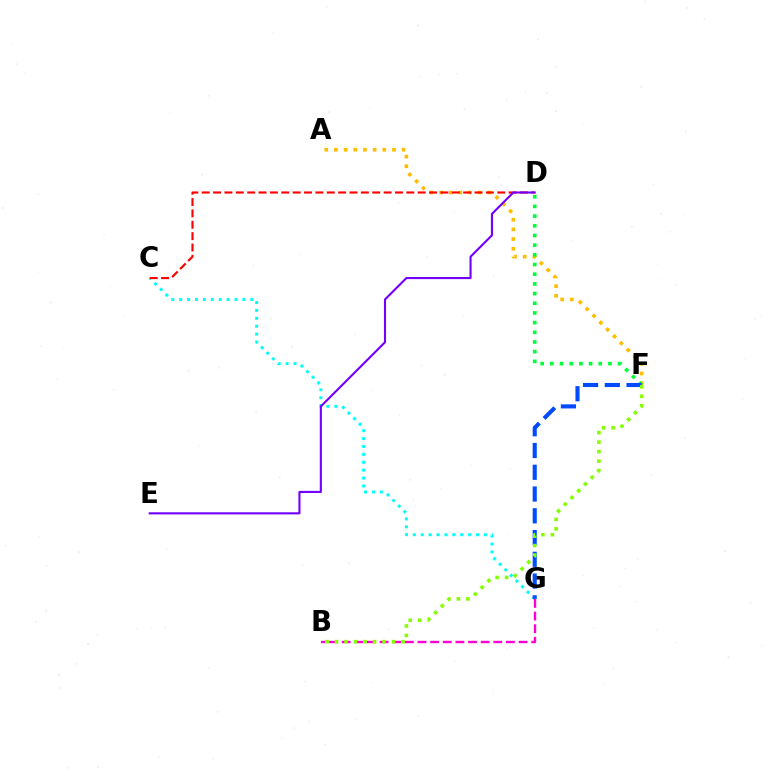{('C', 'G'): [{'color': '#00fff6', 'line_style': 'dotted', 'thickness': 2.15}], ('A', 'F'): [{'color': '#ffbd00', 'line_style': 'dotted', 'thickness': 2.63}], ('D', 'F'): [{'color': '#00ff39', 'line_style': 'dotted', 'thickness': 2.63}], ('C', 'D'): [{'color': '#ff0000', 'line_style': 'dashed', 'thickness': 1.54}], ('B', 'G'): [{'color': '#ff00cf', 'line_style': 'dashed', 'thickness': 1.72}], ('F', 'G'): [{'color': '#004bff', 'line_style': 'dashed', 'thickness': 2.96}], ('D', 'E'): [{'color': '#7200ff', 'line_style': 'solid', 'thickness': 1.52}], ('B', 'F'): [{'color': '#84ff00', 'line_style': 'dotted', 'thickness': 2.58}]}